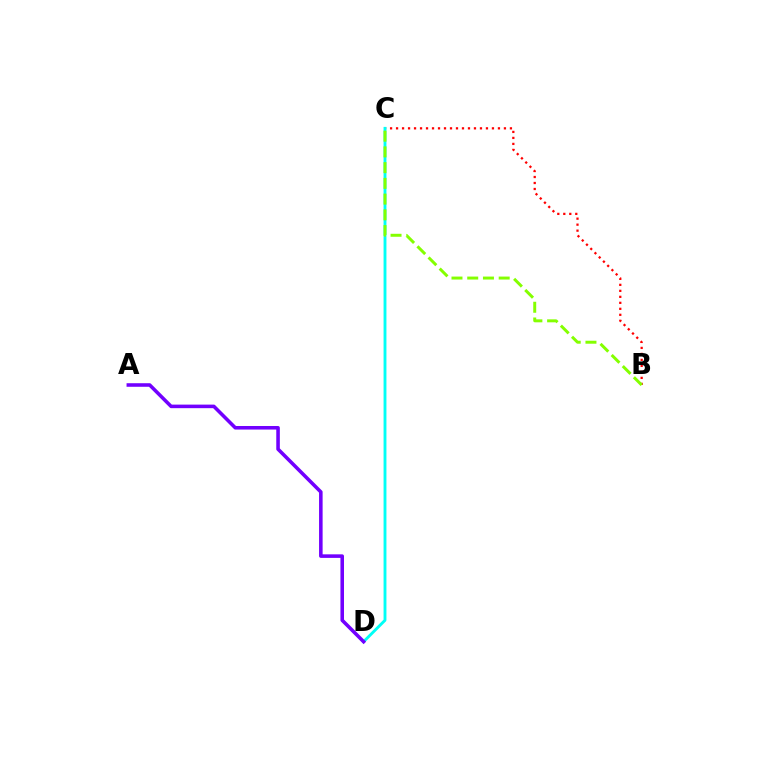{('B', 'C'): [{'color': '#ff0000', 'line_style': 'dotted', 'thickness': 1.63}, {'color': '#84ff00', 'line_style': 'dashed', 'thickness': 2.14}], ('C', 'D'): [{'color': '#00fff6', 'line_style': 'solid', 'thickness': 2.07}], ('A', 'D'): [{'color': '#7200ff', 'line_style': 'solid', 'thickness': 2.56}]}